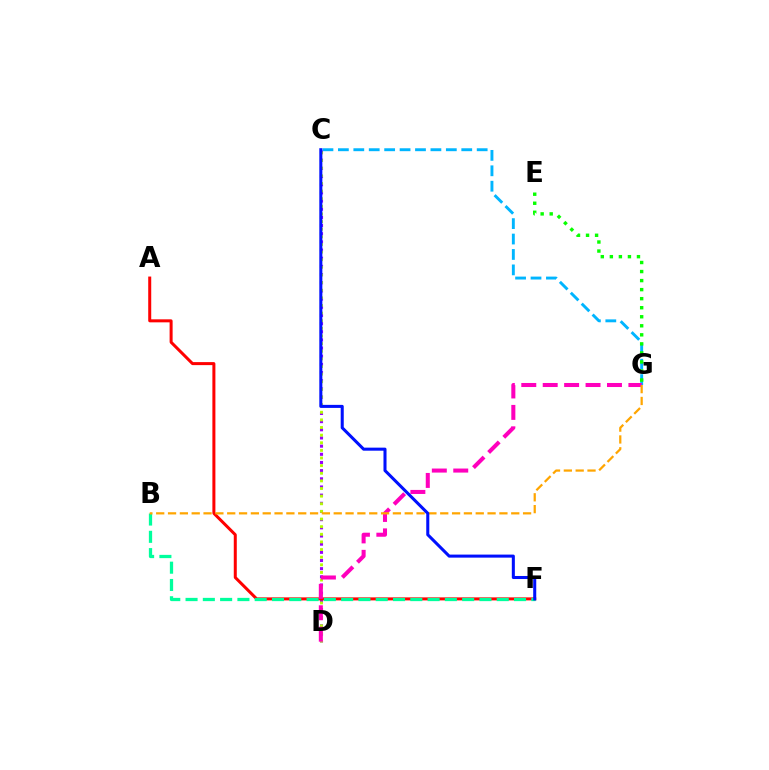{('C', 'D'): [{'color': '#9b00ff', 'line_style': 'dotted', 'thickness': 2.22}, {'color': '#b3ff00', 'line_style': 'dotted', 'thickness': 2.07}], ('A', 'F'): [{'color': '#ff0000', 'line_style': 'solid', 'thickness': 2.17}], ('C', 'G'): [{'color': '#00b5ff', 'line_style': 'dashed', 'thickness': 2.09}], ('B', 'F'): [{'color': '#00ff9d', 'line_style': 'dashed', 'thickness': 2.35}], ('E', 'G'): [{'color': '#08ff00', 'line_style': 'dotted', 'thickness': 2.46}], ('D', 'G'): [{'color': '#ff00bd', 'line_style': 'dashed', 'thickness': 2.91}], ('B', 'G'): [{'color': '#ffa500', 'line_style': 'dashed', 'thickness': 1.61}], ('C', 'F'): [{'color': '#0010ff', 'line_style': 'solid', 'thickness': 2.19}]}